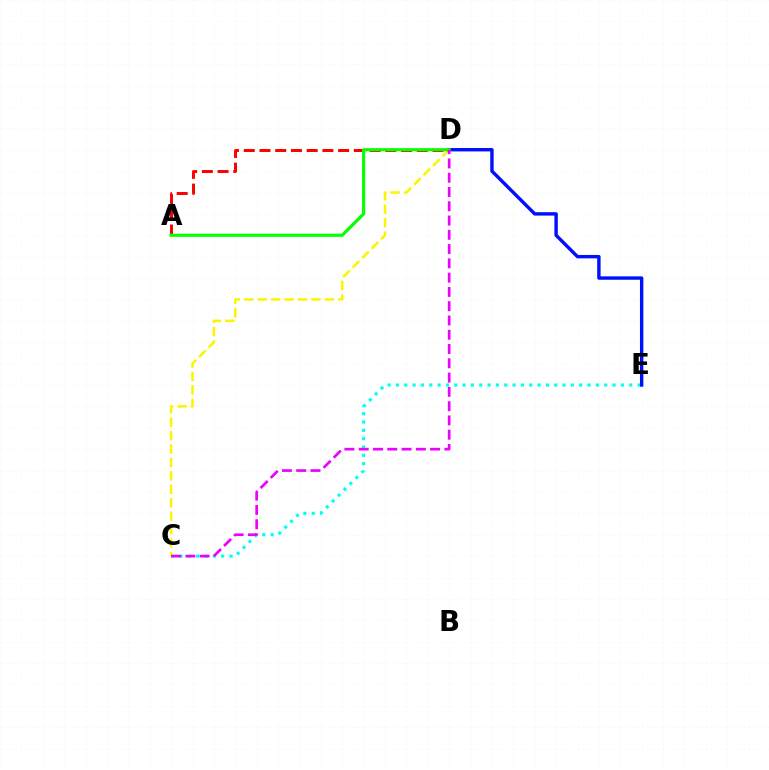{('C', 'E'): [{'color': '#00fff6', 'line_style': 'dotted', 'thickness': 2.26}], ('A', 'D'): [{'color': '#ff0000', 'line_style': 'dashed', 'thickness': 2.14}, {'color': '#08ff00', 'line_style': 'solid', 'thickness': 2.27}], ('C', 'D'): [{'color': '#fcf500', 'line_style': 'dashed', 'thickness': 1.82}, {'color': '#ee00ff', 'line_style': 'dashed', 'thickness': 1.94}], ('D', 'E'): [{'color': '#0010ff', 'line_style': 'solid', 'thickness': 2.45}]}